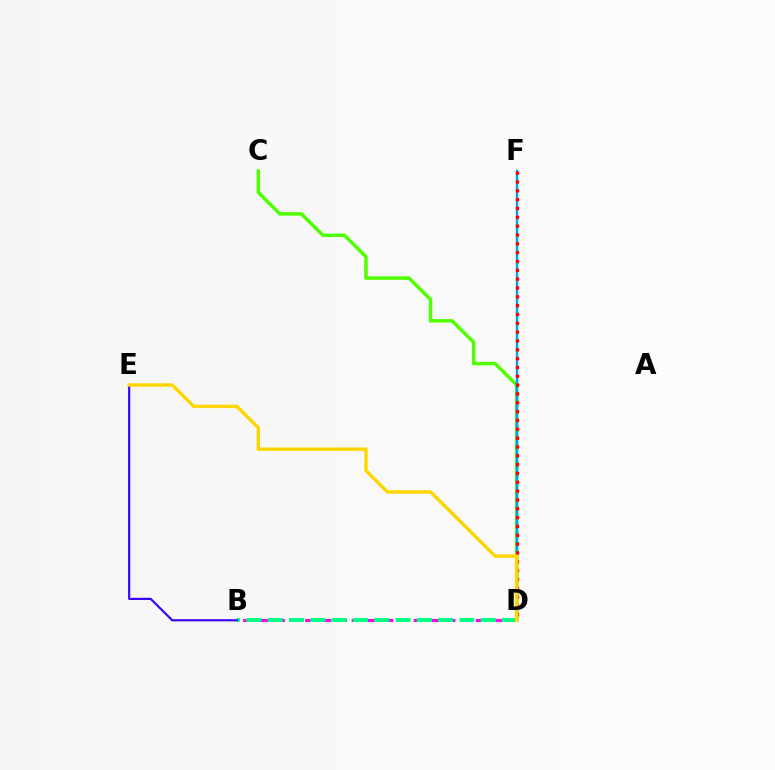{('C', 'D'): [{'color': '#4fff00', 'line_style': 'solid', 'thickness': 2.49}], ('B', 'D'): [{'color': '#ff00ed', 'line_style': 'dashed', 'thickness': 2.11}, {'color': '#00ff86', 'line_style': 'dashed', 'thickness': 2.89}], ('D', 'F'): [{'color': '#009eff', 'line_style': 'solid', 'thickness': 1.72}, {'color': '#ff0000', 'line_style': 'dotted', 'thickness': 2.4}], ('B', 'E'): [{'color': '#3700ff', 'line_style': 'solid', 'thickness': 1.55}], ('D', 'E'): [{'color': '#ffd500', 'line_style': 'solid', 'thickness': 2.45}]}